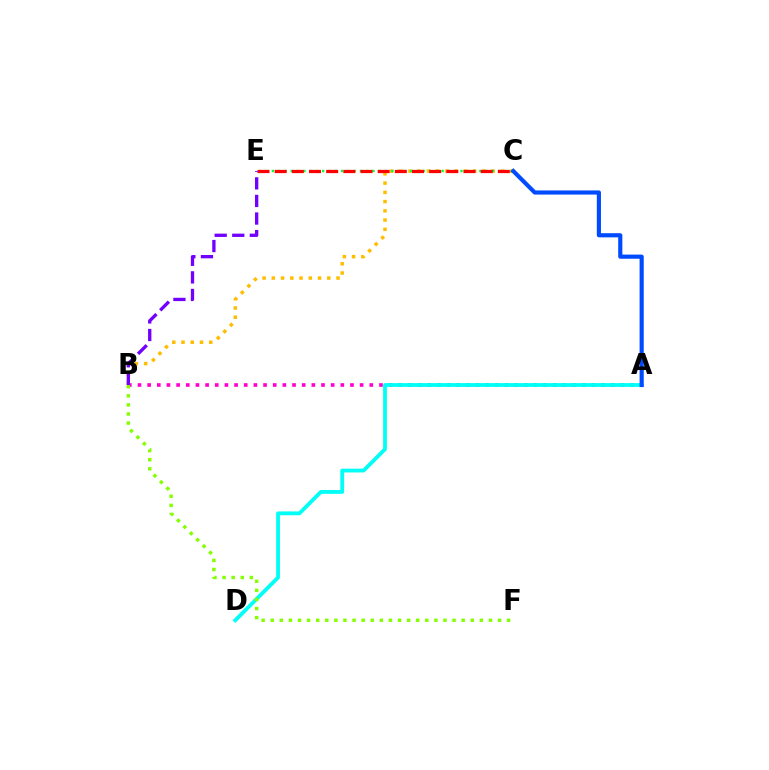{('B', 'C'): [{'color': '#ffbd00', 'line_style': 'dotted', 'thickness': 2.51}], ('C', 'E'): [{'color': '#00ff39', 'line_style': 'dotted', 'thickness': 1.71}, {'color': '#ff0000', 'line_style': 'dashed', 'thickness': 2.33}], ('A', 'B'): [{'color': '#ff00cf', 'line_style': 'dotted', 'thickness': 2.62}], ('B', 'E'): [{'color': '#7200ff', 'line_style': 'dashed', 'thickness': 2.39}], ('A', 'D'): [{'color': '#00fff6', 'line_style': 'solid', 'thickness': 2.74}], ('A', 'C'): [{'color': '#004bff', 'line_style': 'solid', 'thickness': 2.99}], ('B', 'F'): [{'color': '#84ff00', 'line_style': 'dotted', 'thickness': 2.47}]}